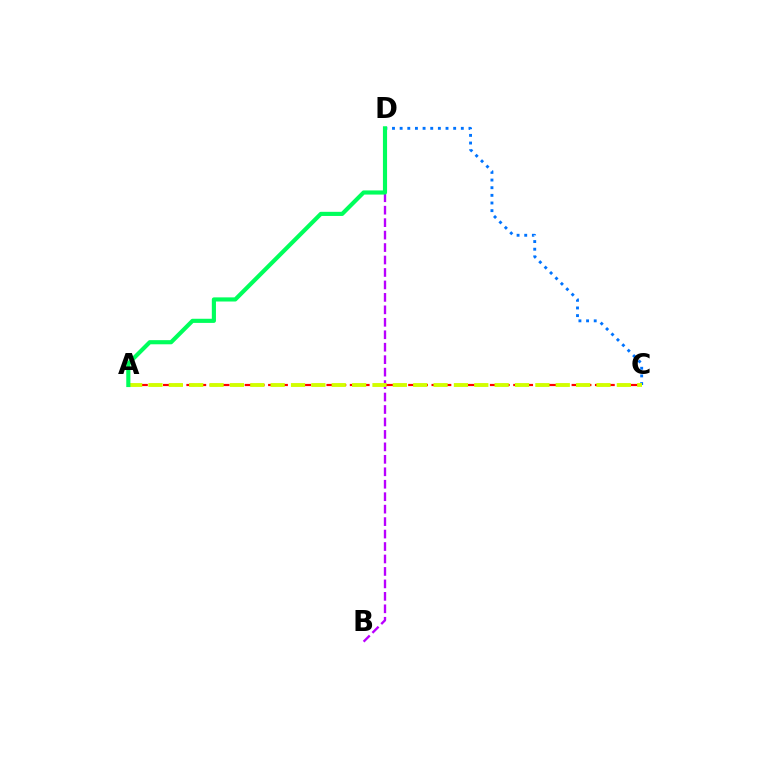{('B', 'D'): [{'color': '#b900ff', 'line_style': 'dashed', 'thickness': 1.69}], ('C', 'D'): [{'color': '#0074ff', 'line_style': 'dotted', 'thickness': 2.08}], ('A', 'C'): [{'color': '#ff0000', 'line_style': 'dashed', 'thickness': 1.59}, {'color': '#d1ff00', 'line_style': 'dashed', 'thickness': 2.77}], ('A', 'D'): [{'color': '#00ff5c', 'line_style': 'solid', 'thickness': 2.98}]}